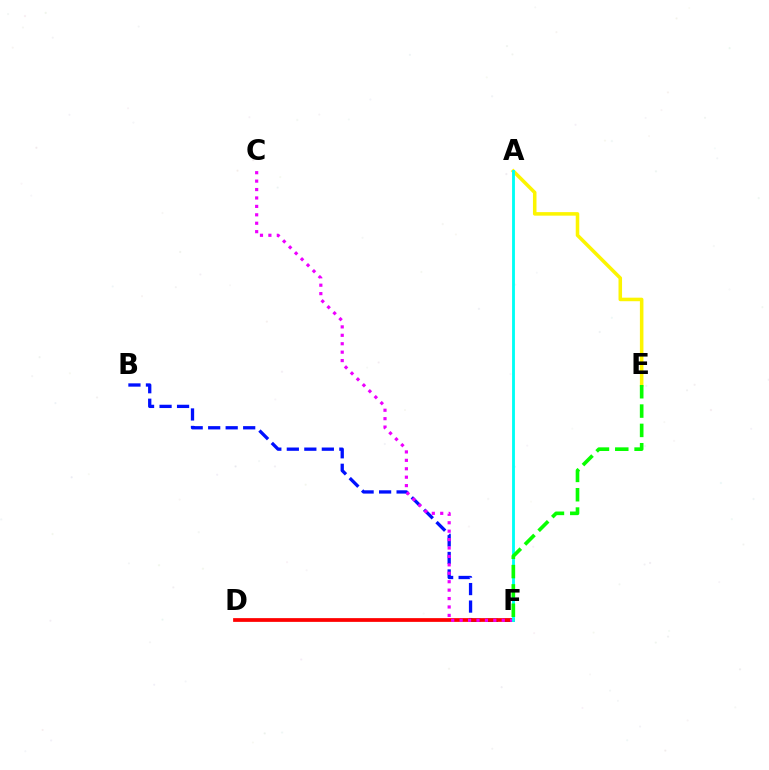{('B', 'F'): [{'color': '#0010ff', 'line_style': 'dashed', 'thickness': 2.38}], ('A', 'E'): [{'color': '#fcf500', 'line_style': 'solid', 'thickness': 2.55}], ('D', 'F'): [{'color': '#ff0000', 'line_style': 'solid', 'thickness': 2.69}], ('C', 'F'): [{'color': '#ee00ff', 'line_style': 'dotted', 'thickness': 2.29}], ('A', 'F'): [{'color': '#00fff6', 'line_style': 'solid', 'thickness': 2.06}], ('E', 'F'): [{'color': '#08ff00', 'line_style': 'dashed', 'thickness': 2.63}]}